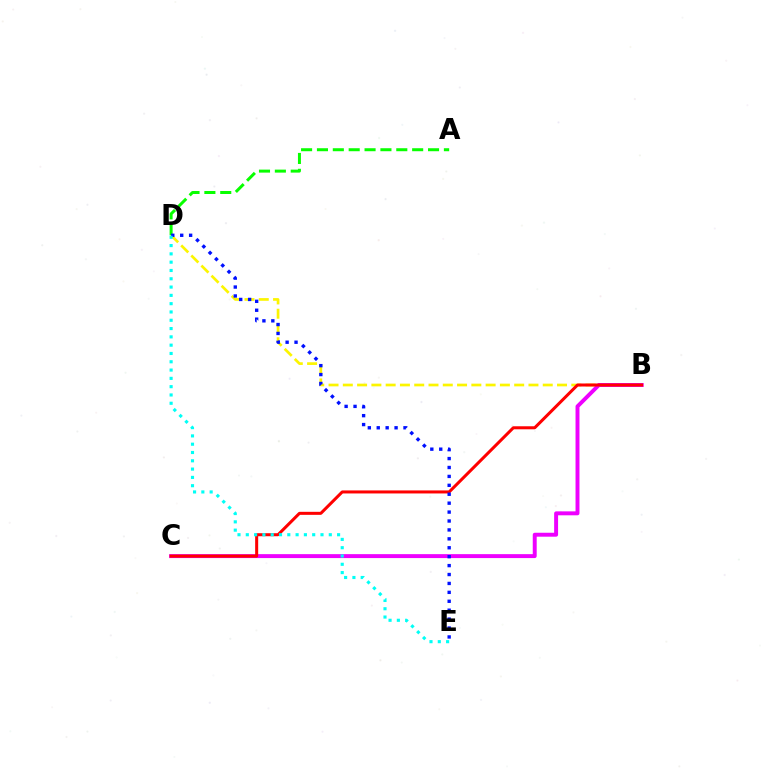{('B', 'D'): [{'color': '#fcf500', 'line_style': 'dashed', 'thickness': 1.94}], ('B', 'C'): [{'color': '#ee00ff', 'line_style': 'solid', 'thickness': 2.84}, {'color': '#ff0000', 'line_style': 'solid', 'thickness': 2.18}], ('A', 'D'): [{'color': '#08ff00', 'line_style': 'dashed', 'thickness': 2.16}], ('D', 'E'): [{'color': '#0010ff', 'line_style': 'dotted', 'thickness': 2.42}, {'color': '#00fff6', 'line_style': 'dotted', 'thickness': 2.25}]}